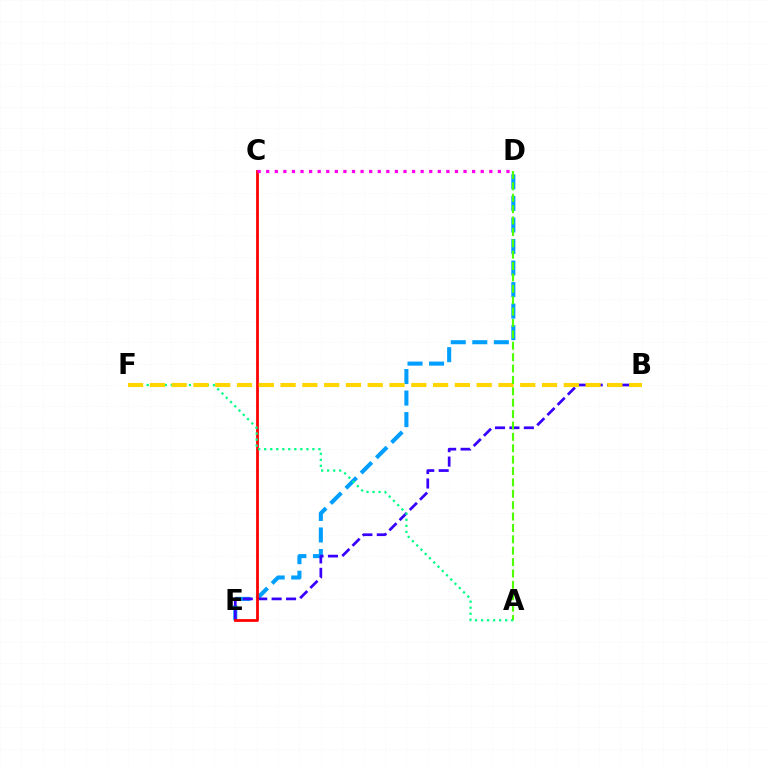{('D', 'E'): [{'color': '#009eff', 'line_style': 'dashed', 'thickness': 2.93}], ('B', 'E'): [{'color': '#3700ff', 'line_style': 'dashed', 'thickness': 1.96}], ('C', 'E'): [{'color': '#ff0000', 'line_style': 'solid', 'thickness': 2.0}], ('C', 'D'): [{'color': '#ff00ed', 'line_style': 'dotted', 'thickness': 2.33}], ('A', 'F'): [{'color': '#00ff86', 'line_style': 'dotted', 'thickness': 1.64}], ('B', 'F'): [{'color': '#ffd500', 'line_style': 'dashed', 'thickness': 2.96}], ('A', 'D'): [{'color': '#4fff00', 'line_style': 'dashed', 'thickness': 1.55}]}